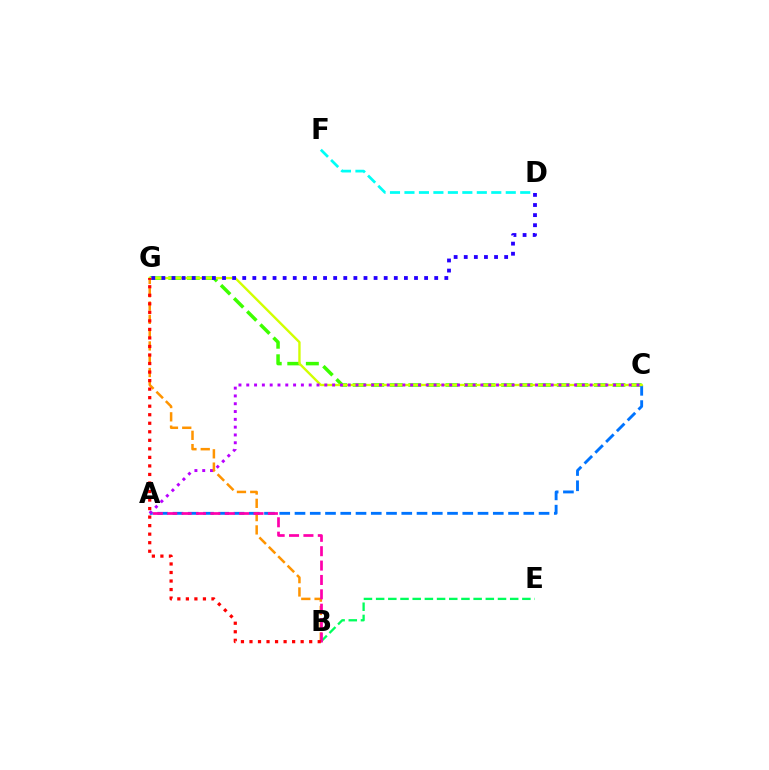{('B', 'E'): [{'color': '#00ff5c', 'line_style': 'dashed', 'thickness': 1.66}], ('C', 'G'): [{'color': '#3dff00', 'line_style': 'dashed', 'thickness': 2.52}, {'color': '#d1ff00', 'line_style': 'solid', 'thickness': 1.71}], ('A', 'C'): [{'color': '#0074ff', 'line_style': 'dashed', 'thickness': 2.07}, {'color': '#b900ff', 'line_style': 'dotted', 'thickness': 2.12}], ('B', 'G'): [{'color': '#ff9400', 'line_style': 'dashed', 'thickness': 1.81}, {'color': '#ff0000', 'line_style': 'dotted', 'thickness': 2.32}], ('D', 'F'): [{'color': '#00fff6', 'line_style': 'dashed', 'thickness': 1.97}], ('A', 'B'): [{'color': '#ff00ac', 'line_style': 'dashed', 'thickness': 1.95}], ('D', 'G'): [{'color': '#2500ff', 'line_style': 'dotted', 'thickness': 2.75}]}